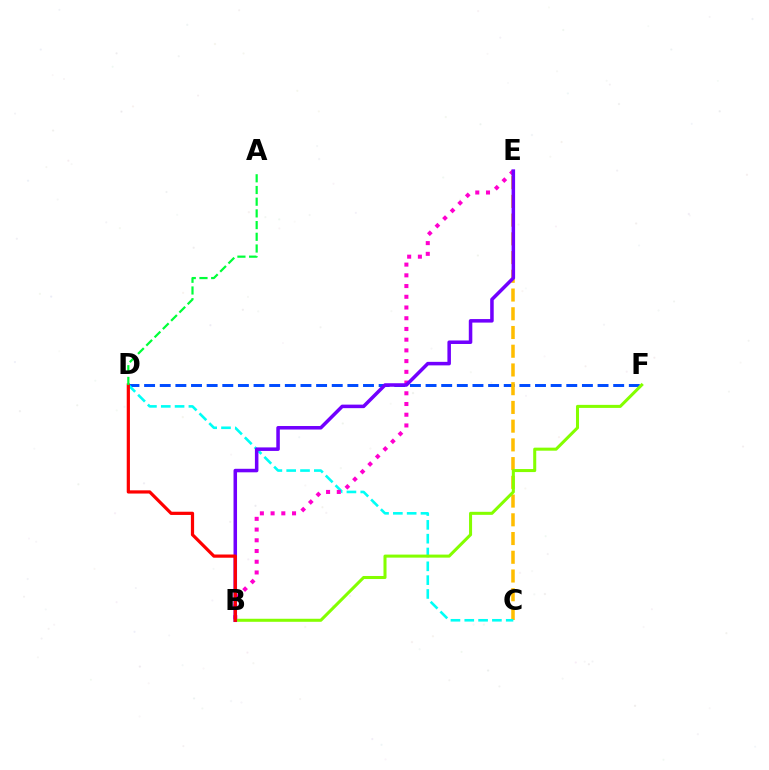{('D', 'F'): [{'color': '#004bff', 'line_style': 'dashed', 'thickness': 2.12}], ('C', 'E'): [{'color': '#ffbd00', 'line_style': 'dashed', 'thickness': 2.54}], ('C', 'D'): [{'color': '#00fff6', 'line_style': 'dashed', 'thickness': 1.88}], ('B', 'E'): [{'color': '#ff00cf', 'line_style': 'dotted', 'thickness': 2.91}, {'color': '#7200ff', 'line_style': 'solid', 'thickness': 2.54}], ('B', 'F'): [{'color': '#84ff00', 'line_style': 'solid', 'thickness': 2.19}], ('B', 'D'): [{'color': '#ff0000', 'line_style': 'solid', 'thickness': 2.32}], ('A', 'D'): [{'color': '#00ff39', 'line_style': 'dashed', 'thickness': 1.59}]}